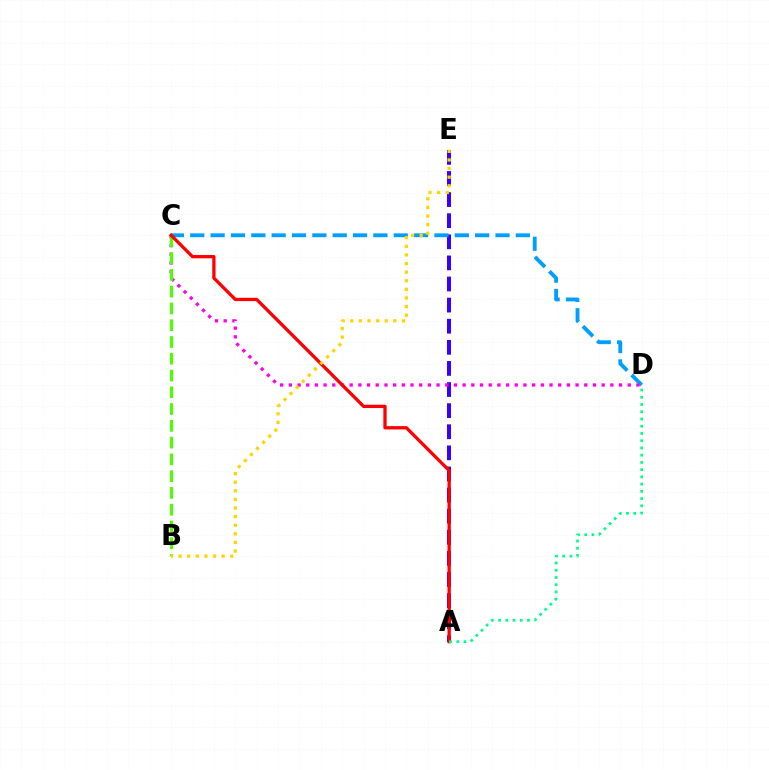{('A', 'E'): [{'color': '#3700ff', 'line_style': 'dashed', 'thickness': 2.87}], ('C', 'D'): [{'color': '#009eff', 'line_style': 'dashed', 'thickness': 2.76}, {'color': '#ff00ed', 'line_style': 'dotted', 'thickness': 2.36}], ('B', 'C'): [{'color': '#4fff00', 'line_style': 'dashed', 'thickness': 2.28}], ('A', 'C'): [{'color': '#ff0000', 'line_style': 'solid', 'thickness': 2.37}], ('B', 'E'): [{'color': '#ffd500', 'line_style': 'dotted', 'thickness': 2.34}], ('A', 'D'): [{'color': '#00ff86', 'line_style': 'dotted', 'thickness': 1.97}]}